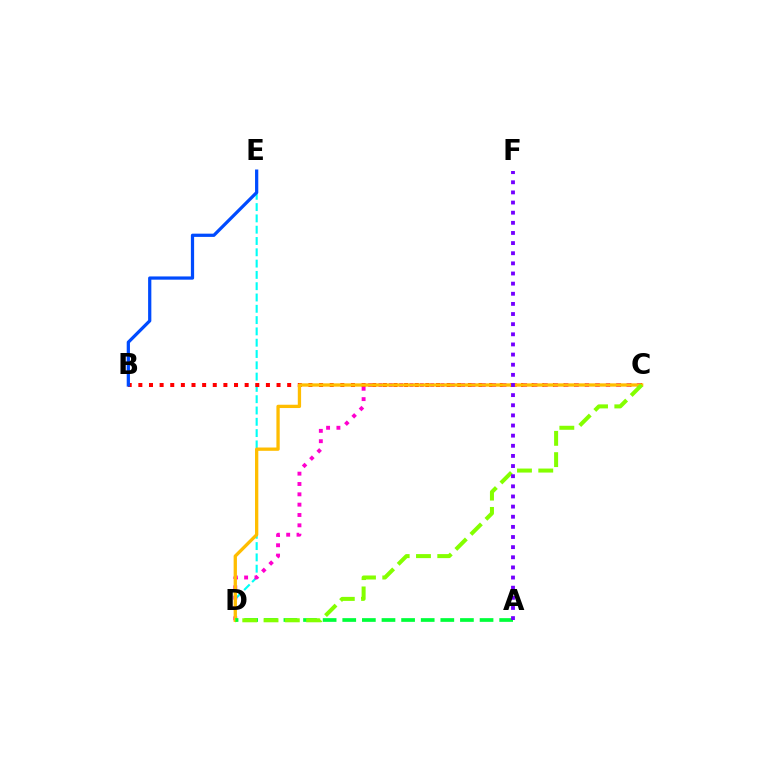{('D', 'E'): [{'color': '#00fff6', 'line_style': 'dashed', 'thickness': 1.54}], ('B', 'C'): [{'color': '#ff0000', 'line_style': 'dotted', 'thickness': 2.89}], ('C', 'D'): [{'color': '#ff00cf', 'line_style': 'dotted', 'thickness': 2.81}, {'color': '#ffbd00', 'line_style': 'solid', 'thickness': 2.38}, {'color': '#84ff00', 'line_style': 'dashed', 'thickness': 2.89}], ('B', 'E'): [{'color': '#004bff', 'line_style': 'solid', 'thickness': 2.33}], ('A', 'D'): [{'color': '#00ff39', 'line_style': 'dashed', 'thickness': 2.66}], ('A', 'F'): [{'color': '#7200ff', 'line_style': 'dotted', 'thickness': 2.75}]}